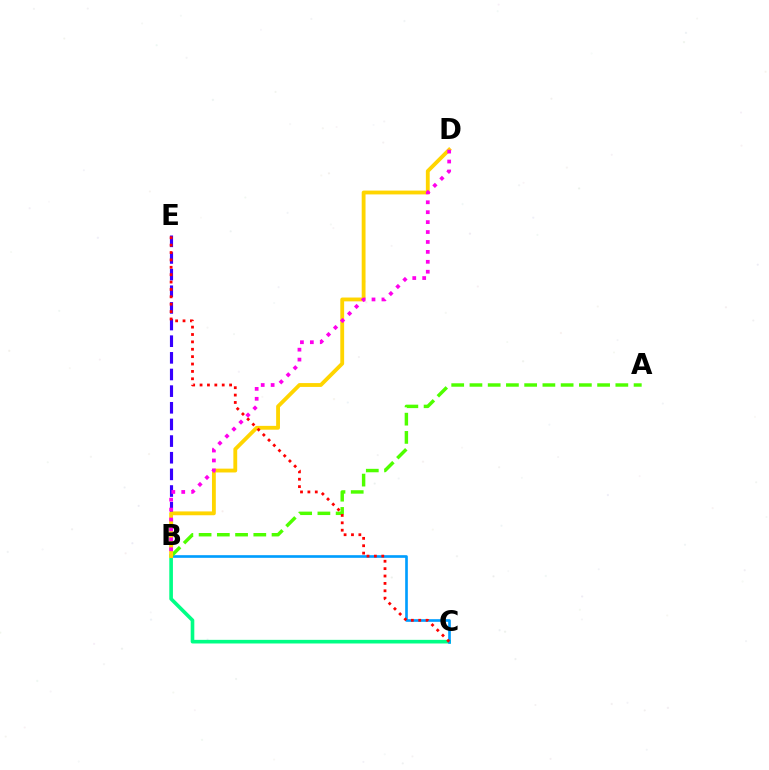{('B', 'C'): [{'color': '#00ff86', 'line_style': 'solid', 'thickness': 2.61}, {'color': '#009eff', 'line_style': 'solid', 'thickness': 1.91}], ('B', 'E'): [{'color': '#3700ff', 'line_style': 'dashed', 'thickness': 2.26}], ('A', 'B'): [{'color': '#4fff00', 'line_style': 'dashed', 'thickness': 2.48}], ('B', 'D'): [{'color': '#ffd500', 'line_style': 'solid', 'thickness': 2.76}, {'color': '#ff00ed', 'line_style': 'dotted', 'thickness': 2.7}], ('C', 'E'): [{'color': '#ff0000', 'line_style': 'dotted', 'thickness': 2.01}]}